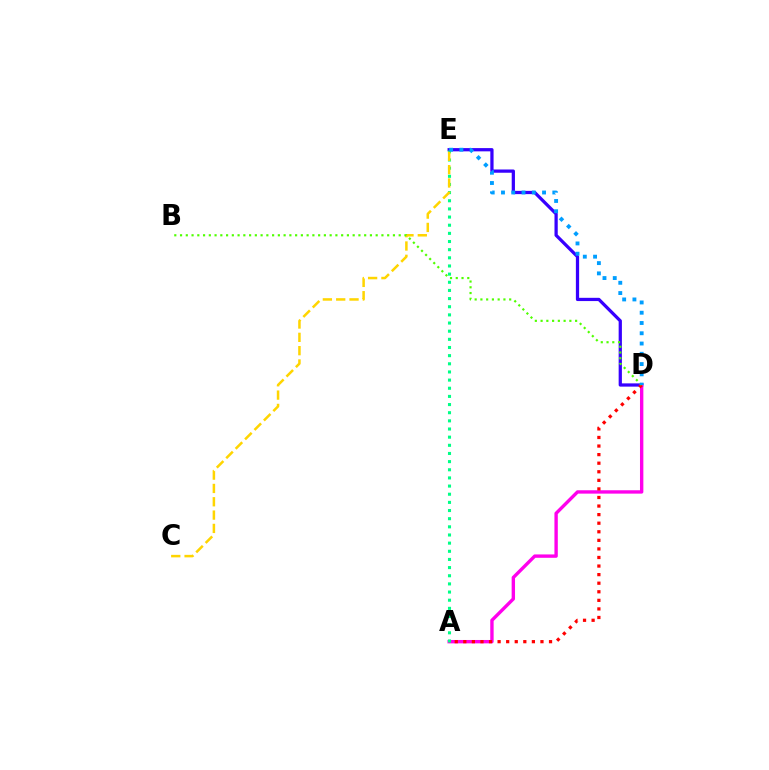{('D', 'E'): [{'color': '#3700ff', 'line_style': 'solid', 'thickness': 2.34}, {'color': '#009eff', 'line_style': 'dotted', 'thickness': 2.79}], ('A', 'D'): [{'color': '#ff00ed', 'line_style': 'solid', 'thickness': 2.43}, {'color': '#ff0000', 'line_style': 'dotted', 'thickness': 2.33}], ('A', 'E'): [{'color': '#00ff86', 'line_style': 'dotted', 'thickness': 2.21}], ('C', 'E'): [{'color': '#ffd500', 'line_style': 'dashed', 'thickness': 1.81}], ('B', 'D'): [{'color': '#4fff00', 'line_style': 'dotted', 'thickness': 1.56}]}